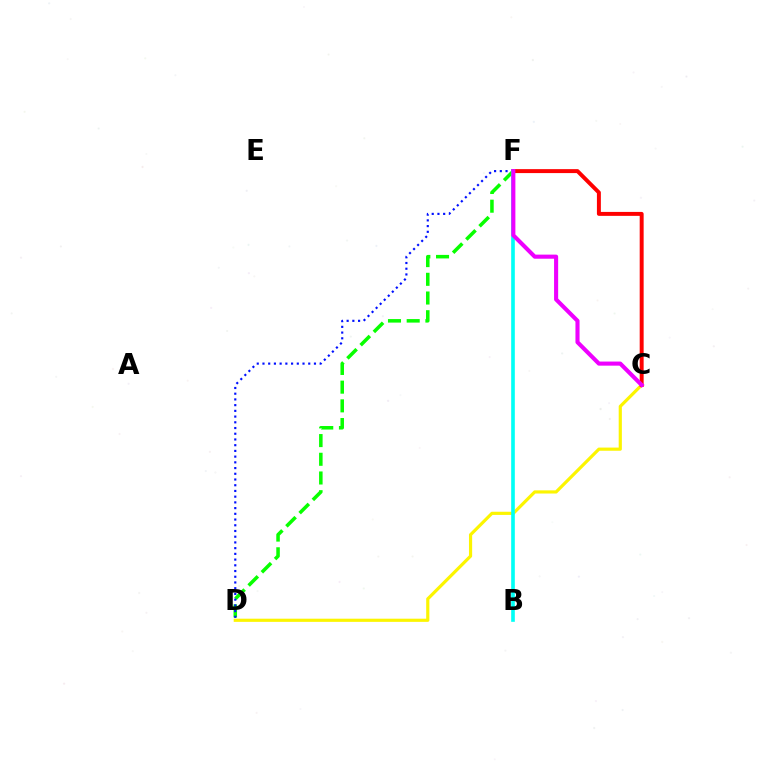{('D', 'F'): [{'color': '#08ff00', 'line_style': 'dashed', 'thickness': 2.54}, {'color': '#0010ff', 'line_style': 'dotted', 'thickness': 1.55}], ('C', 'D'): [{'color': '#fcf500', 'line_style': 'solid', 'thickness': 2.28}], ('C', 'F'): [{'color': '#ff0000', 'line_style': 'solid', 'thickness': 2.84}, {'color': '#ee00ff', 'line_style': 'solid', 'thickness': 2.95}], ('B', 'F'): [{'color': '#00fff6', 'line_style': 'solid', 'thickness': 2.62}]}